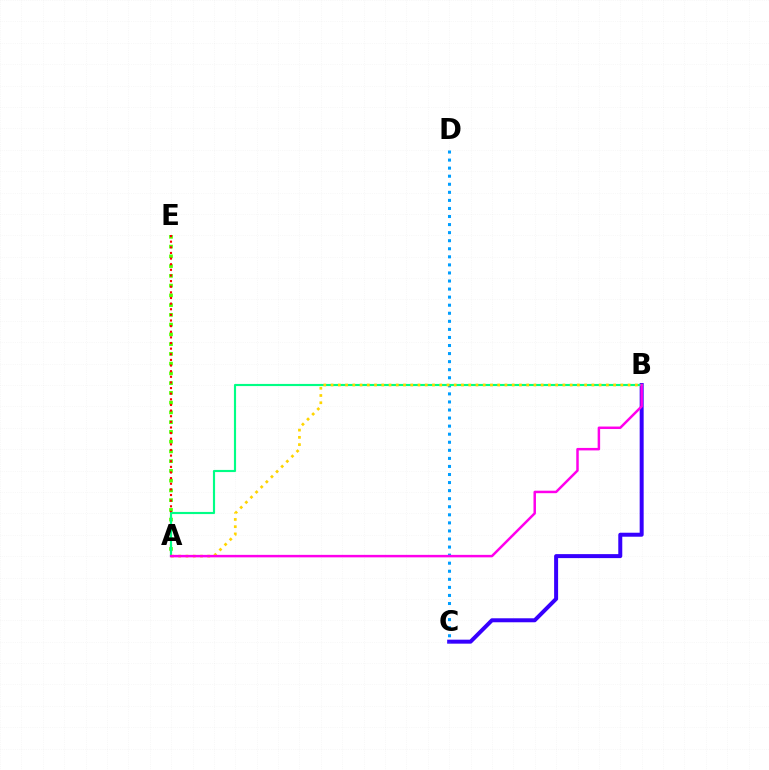{('B', 'C'): [{'color': '#3700ff', 'line_style': 'solid', 'thickness': 2.87}], ('A', 'E'): [{'color': '#4fff00', 'line_style': 'dotted', 'thickness': 2.65}, {'color': '#ff0000', 'line_style': 'dotted', 'thickness': 1.53}], ('C', 'D'): [{'color': '#009eff', 'line_style': 'dotted', 'thickness': 2.19}], ('A', 'B'): [{'color': '#00ff86', 'line_style': 'solid', 'thickness': 1.55}, {'color': '#ffd500', 'line_style': 'dotted', 'thickness': 1.97}, {'color': '#ff00ed', 'line_style': 'solid', 'thickness': 1.79}]}